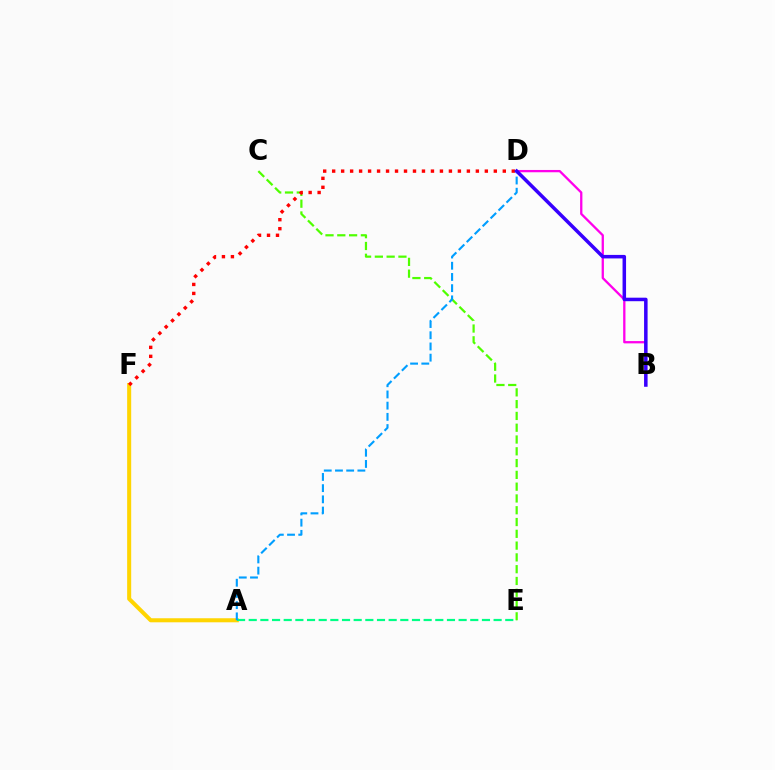{('A', 'F'): [{'color': '#ffd500', 'line_style': 'solid', 'thickness': 2.91}], ('A', 'E'): [{'color': '#00ff86', 'line_style': 'dashed', 'thickness': 1.58}], ('C', 'E'): [{'color': '#4fff00', 'line_style': 'dashed', 'thickness': 1.6}], ('B', 'D'): [{'color': '#ff00ed', 'line_style': 'solid', 'thickness': 1.65}, {'color': '#3700ff', 'line_style': 'solid', 'thickness': 2.53}], ('D', 'F'): [{'color': '#ff0000', 'line_style': 'dotted', 'thickness': 2.44}], ('A', 'D'): [{'color': '#009eff', 'line_style': 'dashed', 'thickness': 1.52}]}